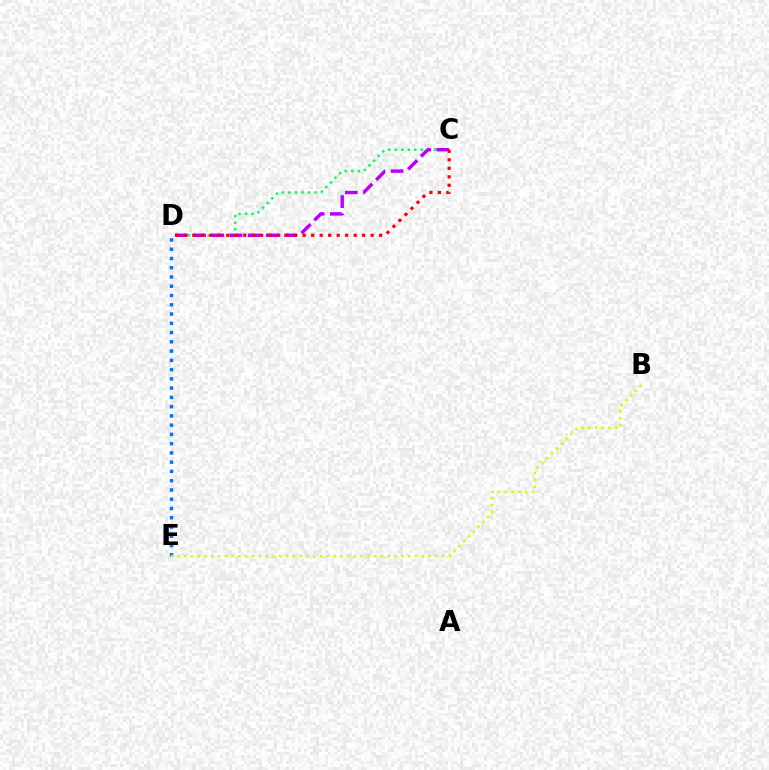{('D', 'E'): [{'color': '#0074ff', 'line_style': 'dotted', 'thickness': 2.52}], ('B', 'E'): [{'color': '#d1ff00', 'line_style': 'dotted', 'thickness': 1.85}], ('C', 'D'): [{'color': '#00ff5c', 'line_style': 'dotted', 'thickness': 1.77}, {'color': '#b900ff', 'line_style': 'dashed', 'thickness': 2.47}, {'color': '#ff0000', 'line_style': 'dotted', 'thickness': 2.31}]}